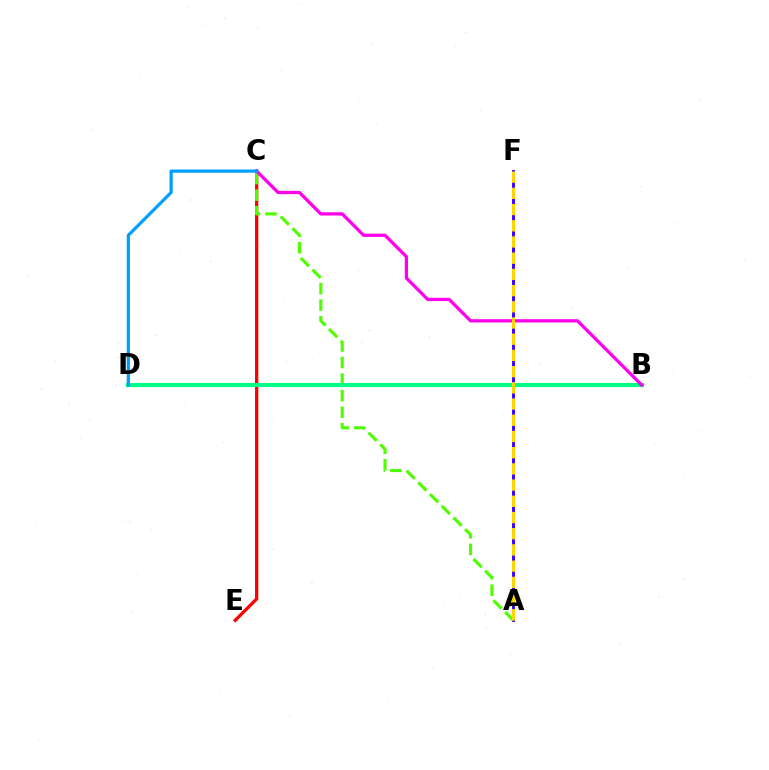{('C', 'E'): [{'color': '#ff0000', 'line_style': 'solid', 'thickness': 2.36}], ('A', 'F'): [{'color': '#3700ff', 'line_style': 'solid', 'thickness': 2.08}, {'color': '#ffd500', 'line_style': 'dashed', 'thickness': 2.2}], ('A', 'C'): [{'color': '#4fff00', 'line_style': 'dashed', 'thickness': 2.25}], ('B', 'D'): [{'color': '#00ff86', 'line_style': 'solid', 'thickness': 2.96}], ('B', 'C'): [{'color': '#ff00ed', 'line_style': 'solid', 'thickness': 2.34}], ('C', 'D'): [{'color': '#009eff', 'line_style': 'solid', 'thickness': 2.31}]}